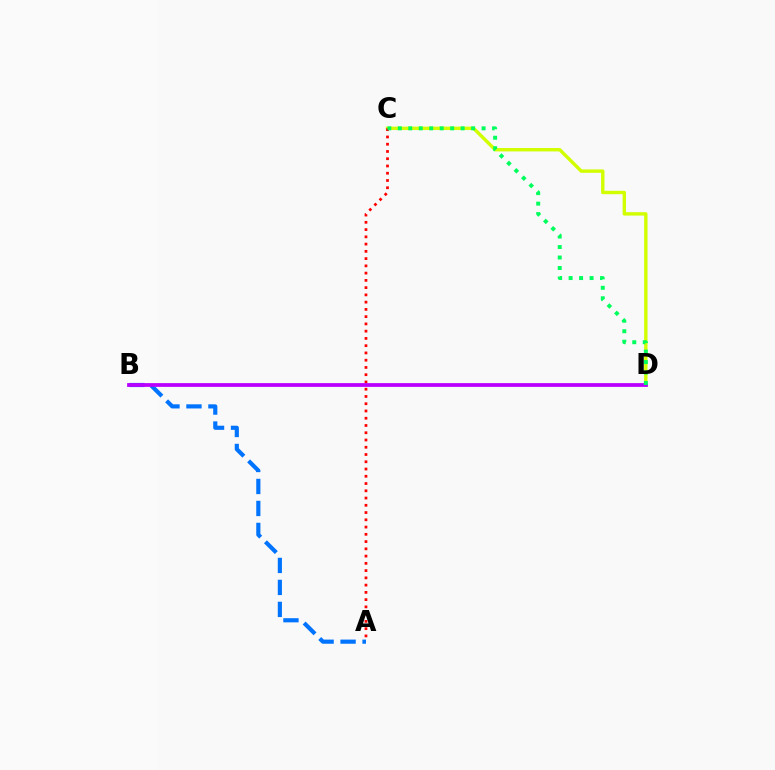{('C', 'D'): [{'color': '#d1ff00', 'line_style': 'solid', 'thickness': 2.45}, {'color': '#00ff5c', 'line_style': 'dotted', 'thickness': 2.85}], ('A', 'B'): [{'color': '#0074ff', 'line_style': 'dashed', 'thickness': 2.99}], ('A', 'C'): [{'color': '#ff0000', 'line_style': 'dotted', 'thickness': 1.97}], ('B', 'D'): [{'color': '#b900ff', 'line_style': 'solid', 'thickness': 2.71}]}